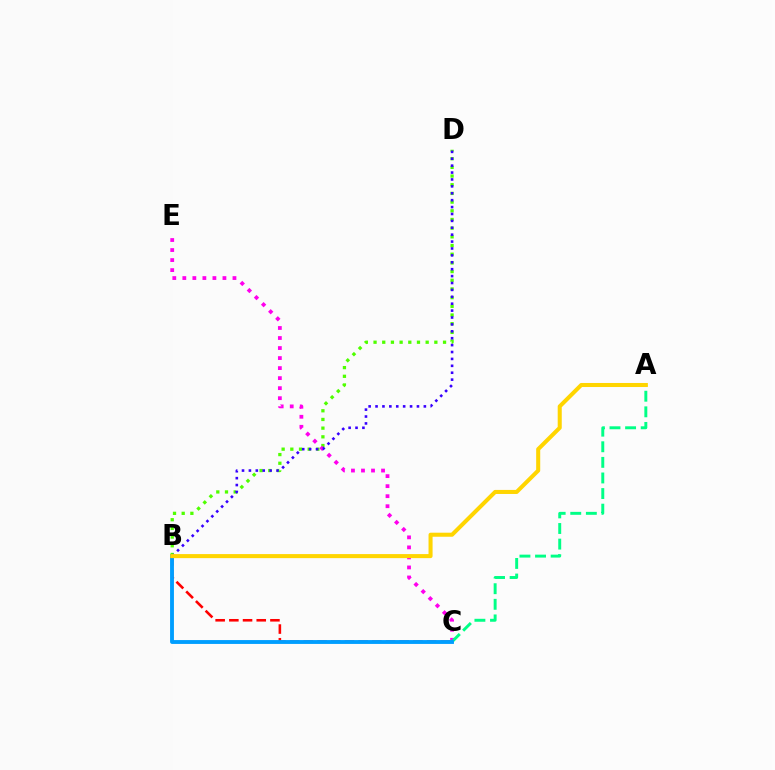{('B', 'D'): [{'color': '#4fff00', 'line_style': 'dotted', 'thickness': 2.36}, {'color': '#3700ff', 'line_style': 'dotted', 'thickness': 1.88}], ('B', 'C'): [{'color': '#ff0000', 'line_style': 'dashed', 'thickness': 1.86}, {'color': '#009eff', 'line_style': 'solid', 'thickness': 2.78}], ('C', 'E'): [{'color': '#ff00ed', 'line_style': 'dotted', 'thickness': 2.72}], ('A', 'C'): [{'color': '#00ff86', 'line_style': 'dashed', 'thickness': 2.12}], ('A', 'B'): [{'color': '#ffd500', 'line_style': 'solid', 'thickness': 2.91}]}